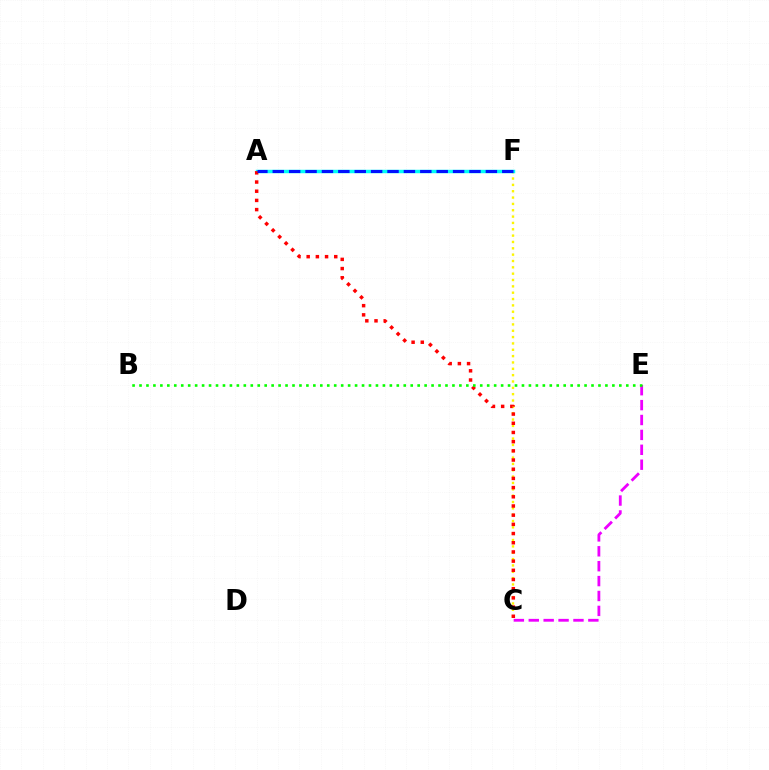{('C', 'F'): [{'color': '#fcf500', 'line_style': 'dotted', 'thickness': 1.72}], ('A', 'F'): [{'color': '#00fff6', 'line_style': 'solid', 'thickness': 2.49}, {'color': '#0010ff', 'line_style': 'dashed', 'thickness': 2.23}], ('A', 'C'): [{'color': '#ff0000', 'line_style': 'dotted', 'thickness': 2.5}], ('C', 'E'): [{'color': '#ee00ff', 'line_style': 'dashed', 'thickness': 2.02}], ('B', 'E'): [{'color': '#08ff00', 'line_style': 'dotted', 'thickness': 1.89}]}